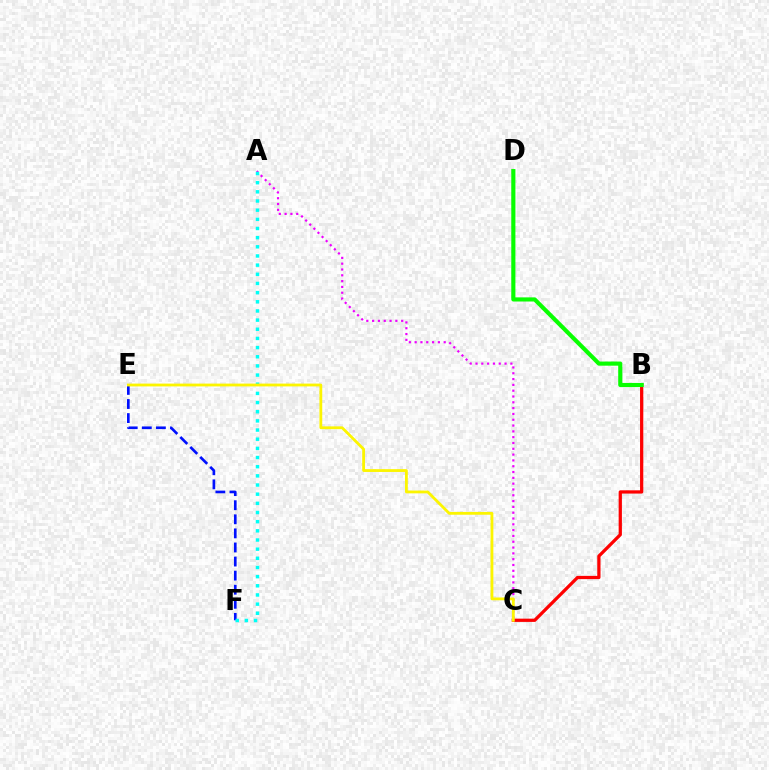{('B', 'C'): [{'color': '#ff0000', 'line_style': 'solid', 'thickness': 2.34}], ('A', 'C'): [{'color': '#ee00ff', 'line_style': 'dotted', 'thickness': 1.58}], ('E', 'F'): [{'color': '#0010ff', 'line_style': 'dashed', 'thickness': 1.91}], ('A', 'F'): [{'color': '#00fff6', 'line_style': 'dotted', 'thickness': 2.49}], ('B', 'D'): [{'color': '#08ff00', 'line_style': 'solid', 'thickness': 2.98}], ('C', 'E'): [{'color': '#fcf500', 'line_style': 'solid', 'thickness': 2.03}]}